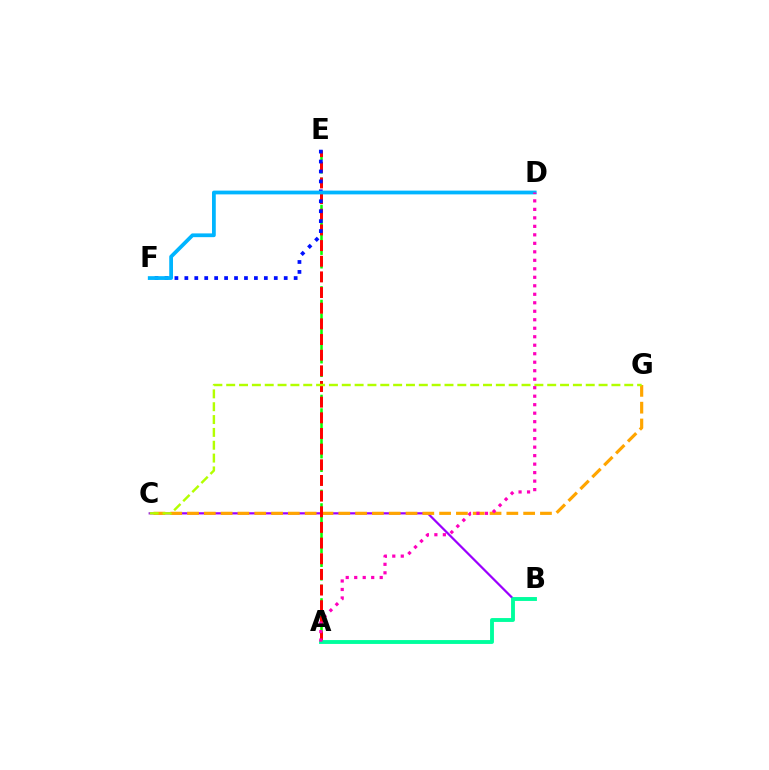{('B', 'C'): [{'color': '#9b00ff', 'line_style': 'solid', 'thickness': 1.6}], ('A', 'E'): [{'color': '#08ff00', 'line_style': 'dashed', 'thickness': 1.84}, {'color': '#ff0000', 'line_style': 'dashed', 'thickness': 2.13}], ('C', 'G'): [{'color': '#ffa500', 'line_style': 'dashed', 'thickness': 2.28}, {'color': '#b3ff00', 'line_style': 'dashed', 'thickness': 1.74}], ('A', 'B'): [{'color': '#00ff9d', 'line_style': 'solid', 'thickness': 2.79}], ('E', 'F'): [{'color': '#0010ff', 'line_style': 'dotted', 'thickness': 2.7}], ('D', 'F'): [{'color': '#00b5ff', 'line_style': 'solid', 'thickness': 2.71}], ('A', 'D'): [{'color': '#ff00bd', 'line_style': 'dotted', 'thickness': 2.31}]}